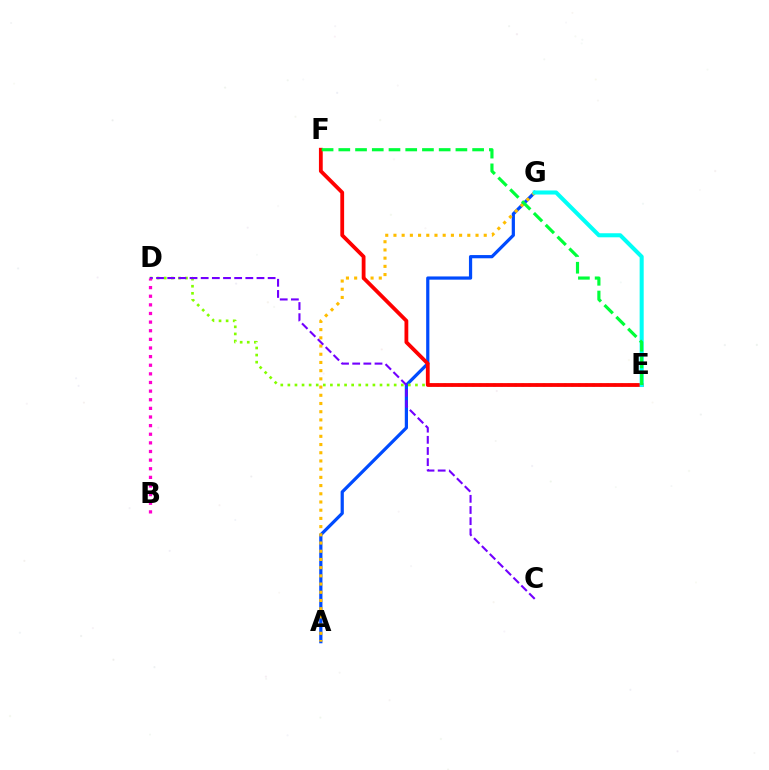{('A', 'G'): [{'color': '#004bff', 'line_style': 'solid', 'thickness': 2.32}, {'color': '#ffbd00', 'line_style': 'dotted', 'thickness': 2.23}], ('D', 'E'): [{'color': '#84ff00', 'line_style': 'dotted', 'thickness': 1.93}], ('E', 'F'): [{'color': '#ff0000', 'line_style': 'solid', 'thickness': 2.73}, {'color': '#00ff39', 'line_style': 'dashed', 'thickness': 2.27}], ('C', 'D'): [{'color': '#7200ff', 'line_style': 'dashed', 'thickness': 1.52}], ('E', 'G'): [{'color': '#00fff6', 'line_style': 'solid', 'thickness': 2.92}], ('B', 'D'): [{'color': '#ff00cf', 'line_style': 'dotted', 'thickness': 2.34}]}